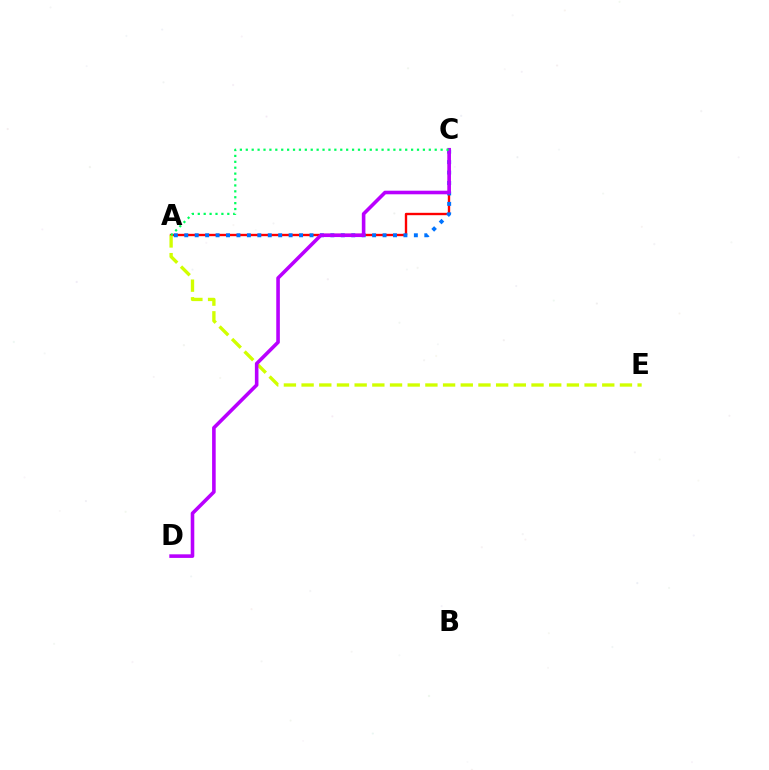{('A', 'C'): [{'color': '#ff0000', 'line_style': 'solid', 'thickness': 1.71}, {'color': '#0074ff', 'line_style': 'dotted', 'thickness': 2.84}, {'color': '#00ff5c', 'line_style': 'dotted', 'thickness': 1.6}], ('A', 'E'): [{'color': '#d1ff00', 'line_style': 'dashed', 'thickness': 2.4}], ('C', 'D'): [{'color': '#b900ff', 'line_style': 'solid', 'thickness': 2.58}]}